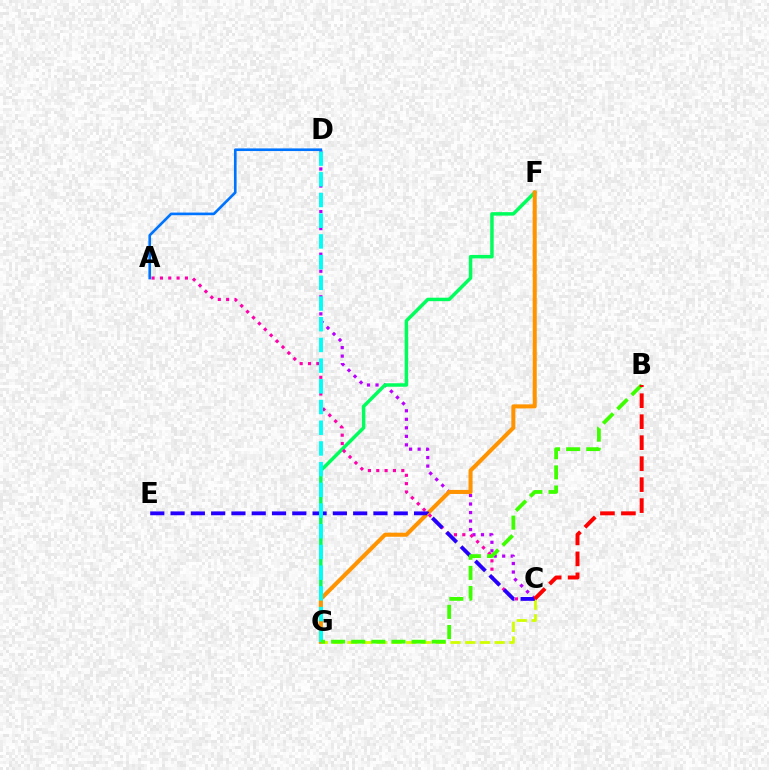{('C', 'D'): [{'color': '#b900ff', 'line_style': 'dotted', 'thickness': 2.32}], ('F', 'G'): [{'color': '#00ff5c', 'line_style': 'solid', 'thickness': 2.51}, {'color': '#ff9400', 'line_style': 'solid', 'thickness': 2.92}], ('A', 'D'): [{'color': '#0074ff', 'line_style': 'solid', 'thickness': 1.91}], ('C', 'G'): [{'color': '#d1ff00', 'line_style': 'dashed', 'thickness': 2.0}], ('A', 'C'): [{'color': '#ff00ac', 'line_style': 'dotted', 'thickness': 2.27}], ('C', 'E'): [{'color': '#2500ff', 'line_style': 'dashed', 'thickness': 2.76}], ('D', 'G'): [{'color': '#00fff6', 'line_style': 'dashed', 'thickness': 2.81}], ('B', 'G'): [{'color': '#3dff00', 'line_style': 'dashed', 'thickness': 2.73}], ('B', 'C'): [{'color': '#ff0000', 'line_style': 'dashed', 'thickness': 2.85}]}